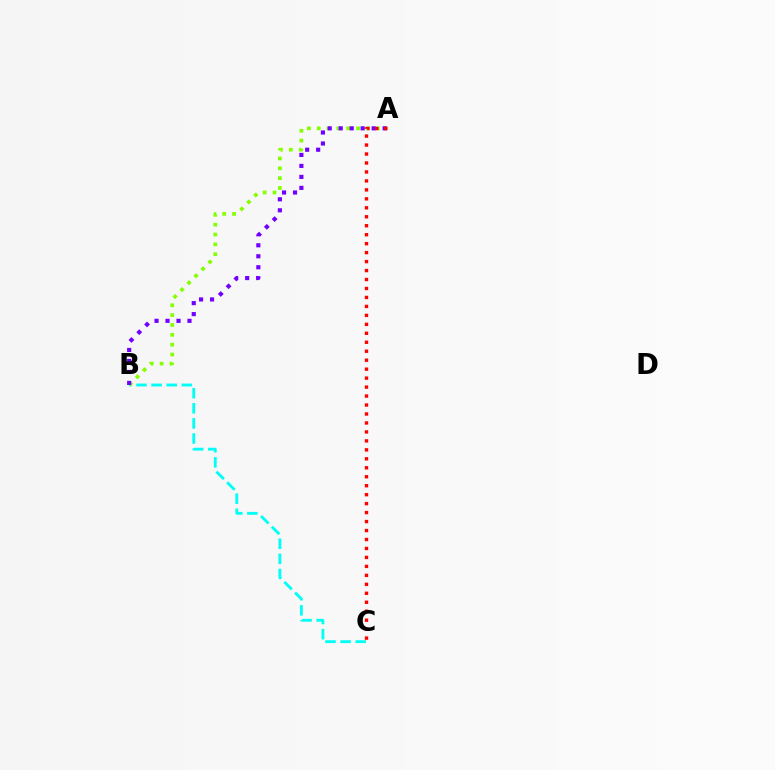{('B', 'C'): [{'color': '#00fff6', 'line_style': 'dashed', 'thickness': 2.05}], ('A', 'B'): [{'color': '#84ff00', 'line_style': 'dotted', 'thickness': 2.68}, {'color': '#7200ff', 'line_style': 'dotted', 'thickness': 2.98}], ('A', 'C'): [{'color': '#ff0000', 'line_style': 'dotted', 'thickness': 2.44}]}